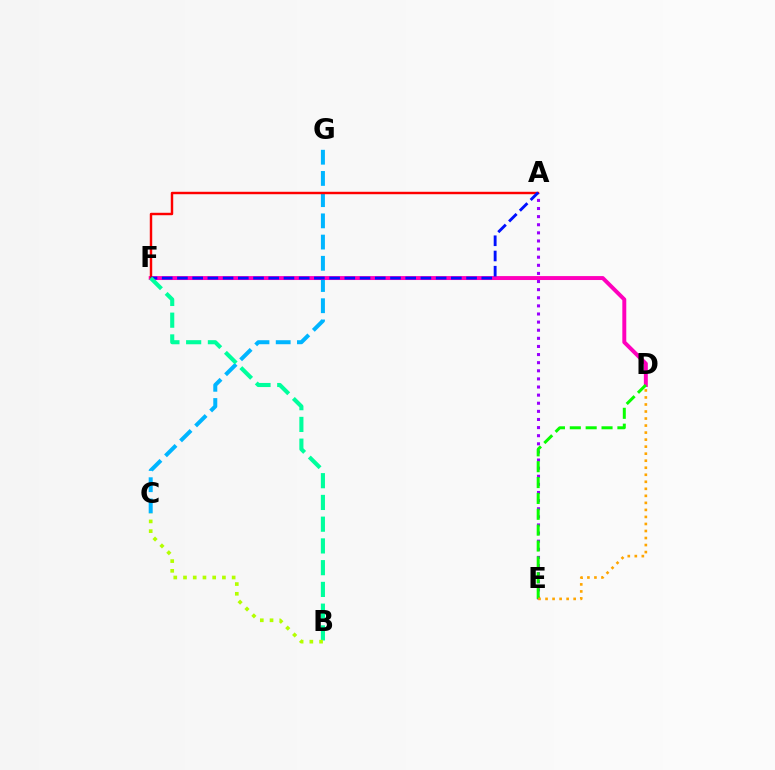{('A', 'E'): [{'color': '#9b00ff', 'line_style': 'dotted', 'thickness': 2.2}], ('C', 'G'): [{'color': '#00b5ff', 'line_style': 'dashed', 'thickness': 2.88}], ('D', 'F'): [{'color': '#ff00bd', 'line_style': 'solid', 'thickness': 2.84}], ('A', 'F'): [{'color': '#ff0000', 'line_style': 'solid', 'thickness': 1.75}, {'color': '#0010ff', 'line_style': 'dashed', 'thickness': 2.07}], ('D', 'E'): [{'color': '#08ff00', 'line_style': 'dashed', 'thickness': 2.16}, {'color': '#ffa500', 'line_style': 'dotted', 'thickness': 1.91}], ('B', 'F'): [{'color': '#00ff9d', 'line_style': 'dashed', 'thickness': 2.95}], ('B', 'C'): [{'color': '#b3ff00', 'line_style': 'dotted', 'thickness': 2.64}]}